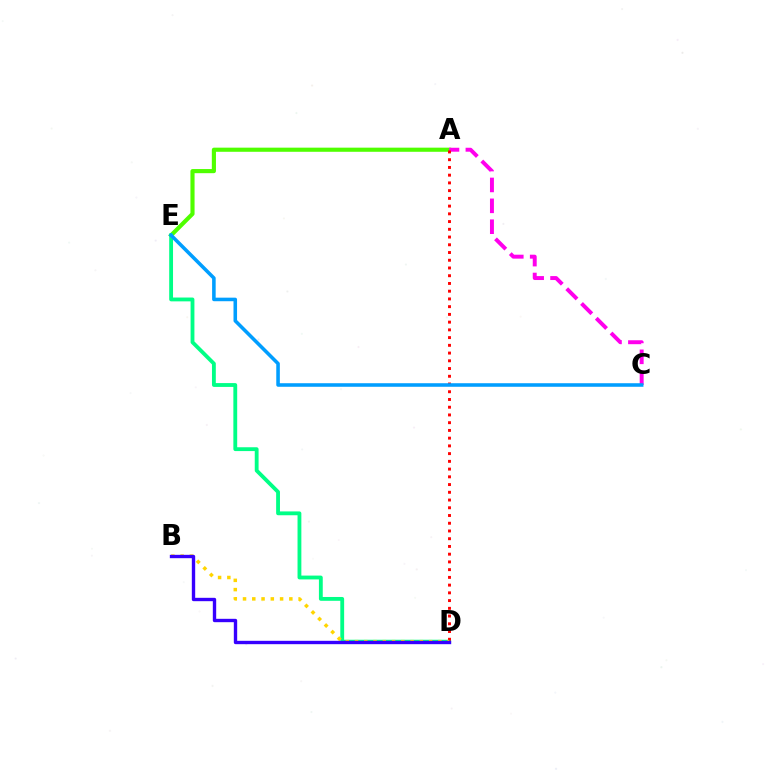{('A', 'E'): [{'color': '#4fff00', 'line_style': 'solid', 'thickness': 2.98}], ('A', 'C'): [{'color': '#ff00ed', 'line_style': 'dashed', 'thickness': 2.84}], ('D', 'E'): [{'color': '#00ff86', 'line_style': 'solid', 'thickness': 2.76}], ('A', 'D'): [{'color': '#ff0000', 'line_style': 'dotted', 'thickness': 2.1}], ('C', 'E'): [{'color': '#009eff', 'line_style': 'solid', 'thickness': 2.56}], ('B', 'D'): [{'color': '#ffd500', 'line_style': 'dotted', 'thickness': 2.52}, {'color': '#3700ff', 'line_style': 'solid', 'thickness': 2.43}]}